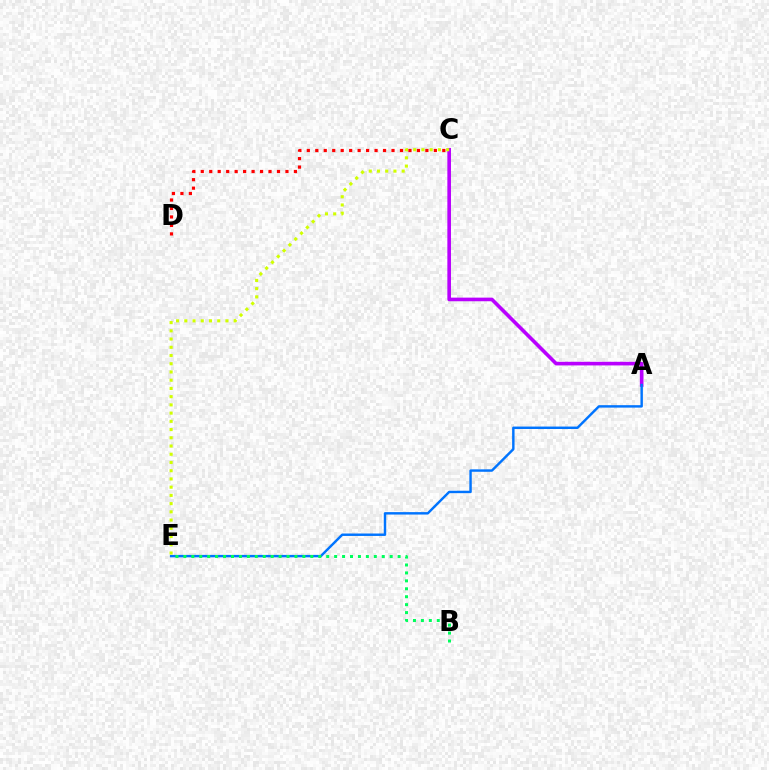{('C', 'D'): [{'color': '#ff0000', 'line_style': 'dotted', 'thickness': 2.3}], ('A', 'C'): [{'color': '#b900ff', 'line_style': 'solid', 'thickness': 2.61}], ('A', 'E'): [{'color': '#0074ff', 'line_style': 'solid', 'thickness': 1.75}], ('C', 'E'): [{'color': '#d1ff00', 'line_style': 'dotted', 'thickness': 2.24}], ('B', 'E'): [{'color': '#00ff5c', 'line_style': 'dotted', 'thickness': 2.16}]}